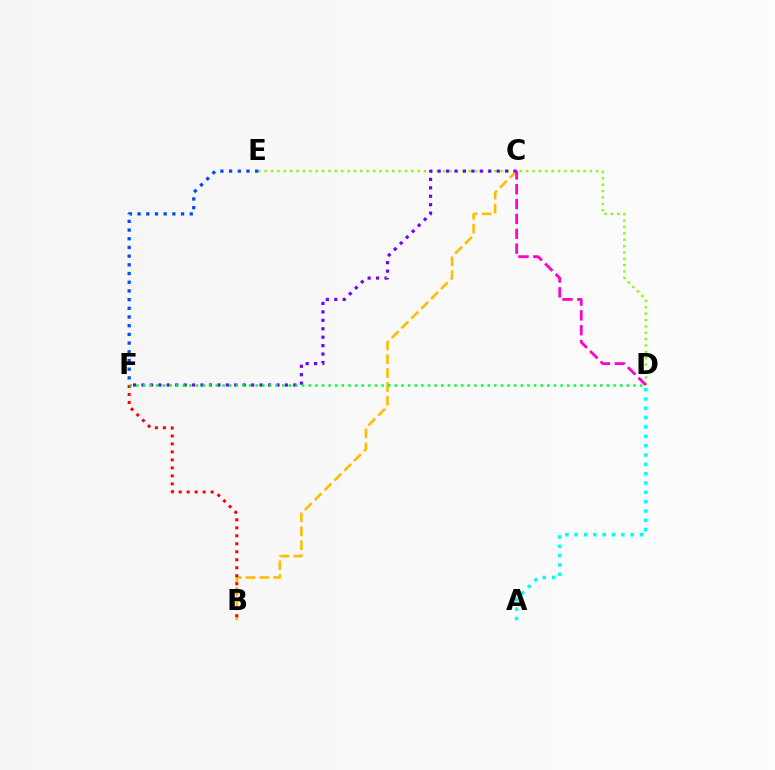{('B', 'C'): [{'color': '#ffbd00', 'line_style': 'dashed', 'thickness': 1.88}], ('D', 'E'): [{'color': '#84ff00', 'line_style': 'dotted', 'thickness': 1.73}], ('C', 'F'): [{'color': '#7200ff', 'line_style': 'dotted', 'thickness': 2.29}], ('E', 'F'): [{'color': '#004bff', 'line_style': 'dotted', 'thickness': 2.36}], ('A', 'D'): [{'color': '#00fff6', 'line_style': 'dotted', 'thickness': 2.54}], ('C', 'D'): [{'color': '#ff00cf', 'line_style': 'dashed', 'thickness': 2.02}], ('B', 'F'): [{'color': '#ff0000', 'line_style': 'dotted', 'thickness': 2.17}], ('D', 'F'): [{'color': '#00ff39', 'line_style': 'dotted', 'thickness': 1.8}]}